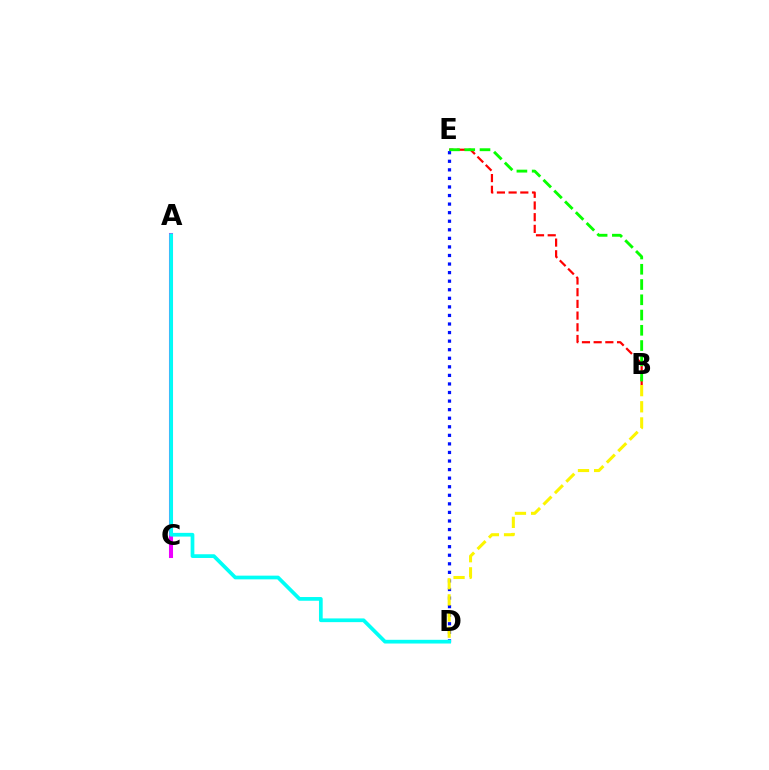{('B', 'E'): [{'color': '#ff0000', 'line_style': 'dashed', 'thickness': 1.59}, {'color': '#08ff00', 'line_style': 'dashed', 'thickness': 2.07}], ('D', 'E'): [{'color': '#0010ff', 'line_style': 'dotted', 'thickness': 2.33}], ('A', 'C'): [{'color': '#ee00ff', 'line_style': 'solid', 'thickness': 2.91}], ('A', 'D'): [{'color': '#00fff6', 'line_style': 'solid', 'thickness': 2.68}], ('B', 'D'): [{'color': '#fcf500', 'line_style': 'dashed', 'thickness': 2.19}]}